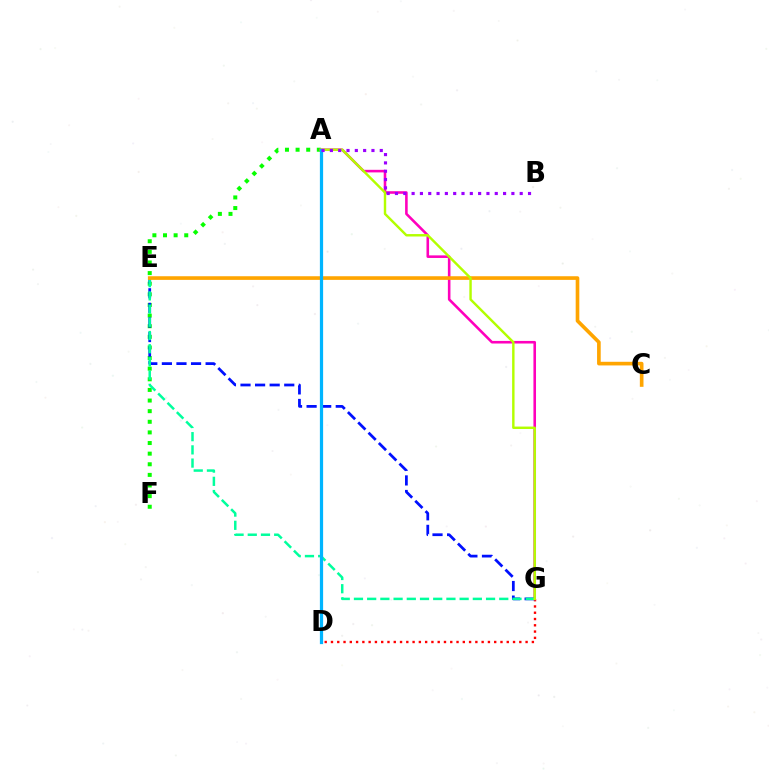{('A', 'F'): [{'color': '#08ff00', 'line_style': 'dotted', 'thickness': 2.89}], ('D', 'G'): [{'color': '#ff0000', 'line_style': 'dotted', 'thickness': 1.71}], ('A', 'G'): [{'color': '#ff00bd', 'line_style': 'solid', 'thickness': 1.86}, {'color': '#b3ff00', 'line_style': 'solid', 'thickness': 1.75}], ('E', 'G'): [{'color': '#0010ff', 'line_style': 'dashed', 'thickness': 1.98}, {'color': '#00ff9d', 'line_style': 'dashed', 'thickness': 1.79}], ('C', 'E'): [{'color': '#ffa500', 'line_style': 'solid', 'thickness': 2.62}], ('A', 'D'): [{'color': '#00b5ff', 'line_style': 'solid', 'thickness': 2.32}], ('A', 'B'): [{'color': '#9b00ff', 'line_style': 'dotted', 'thickness': 2.26}]}